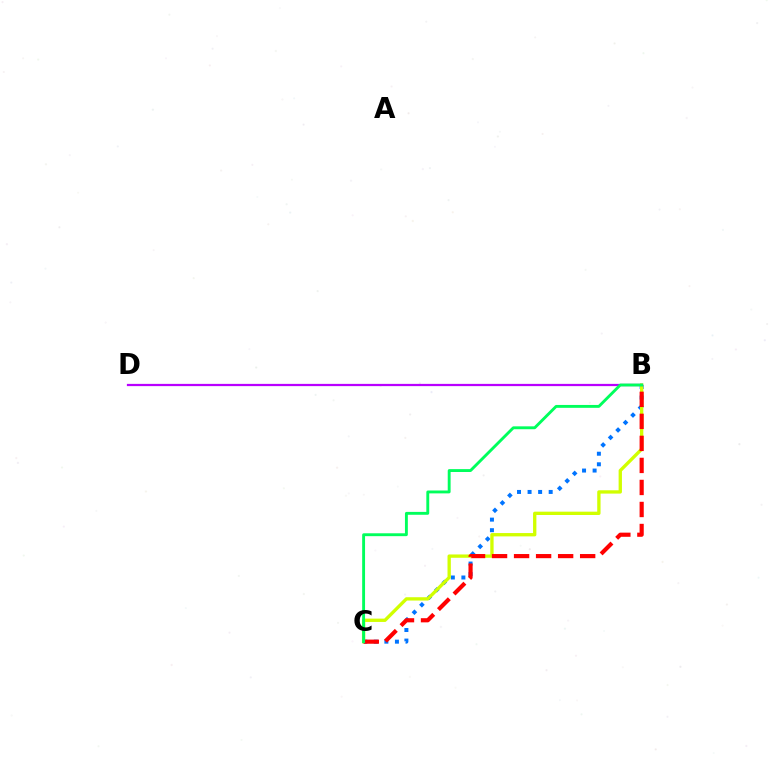{('B', 'C'): [{'color': '#0074ff', 'line_style': 'dotted', 'thickness': 2.87}, {'color': '#d1ff00', 'line_style': 'solid', 'thickness': 2.39}, {'color': '#ff0000', 'line_style': 'dashed', 'thickness': 2.99}, {'color': '#00ff5c', 'line_style': 'solid', 'thickness': 2.07}], ('B', 'D'): [{'color': '#b900ff', 'line_style': 'solid', 'thickness': 1.61}]}